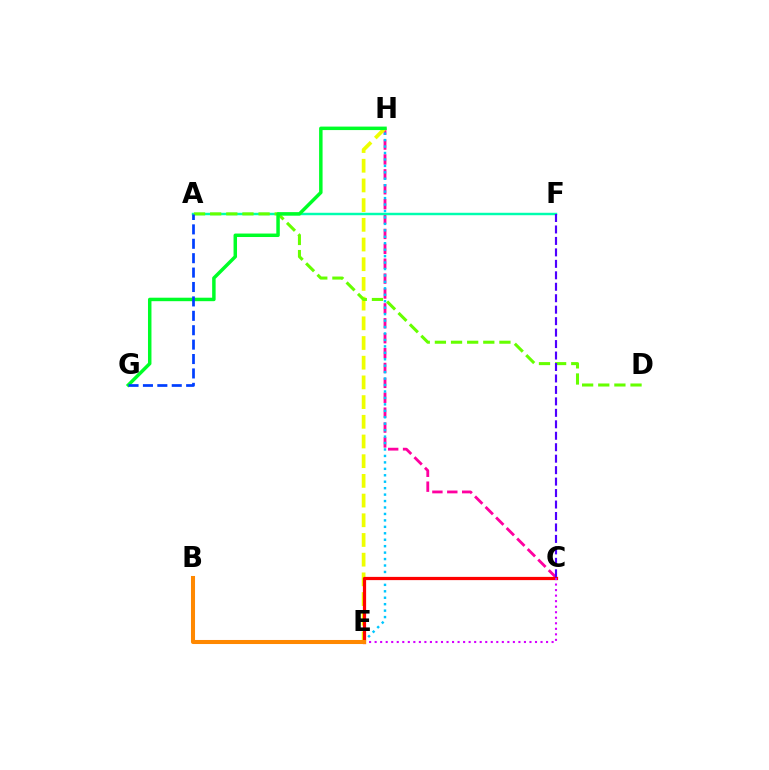{('C', 'H'): [{'color': '#ff00a0', 'line_style': 'dashed', 'thickness': 2.02}], ('A', 'F'): [{'color': '#00ffaf', 'line_style': 'solid', 'thickness': 1.76}], ('E', 'H'): [{'color': '#eeff00', 'line_style': 'dashed', 'thickness': 2.68}, {'color': '#00c7ff', 'line_style': 'dotted', 'thickness': 1.75}], ('A', 'D'): [{'color': '#66ff00', 'line_style': 'dashed', 'thickness': 2.19}], ('G', 'H'): [{'color': '#00ff27', 'line_style': 'solid', 'thickness': 2.5}], ('C', 'E'): [{'color': '#ff0000', 'line_style': 'solid', 'thickness': 2.33}, {'color': '#d600ff', 'line_style': 'dotted', 'thickness': 1.5}], ('C', 'F'): [{'color': '#4f00ff', 'line_style': 'dashed', 'thickness': 1.56}], ('A', 'G'): [{'color': '#003fff', 'line_style': 'dashed', 'thickness': 1.96}], ('B', 'E'): [{'color': '#ff8800', 'line_style': 'solid', 'thickness': 2.92}]}